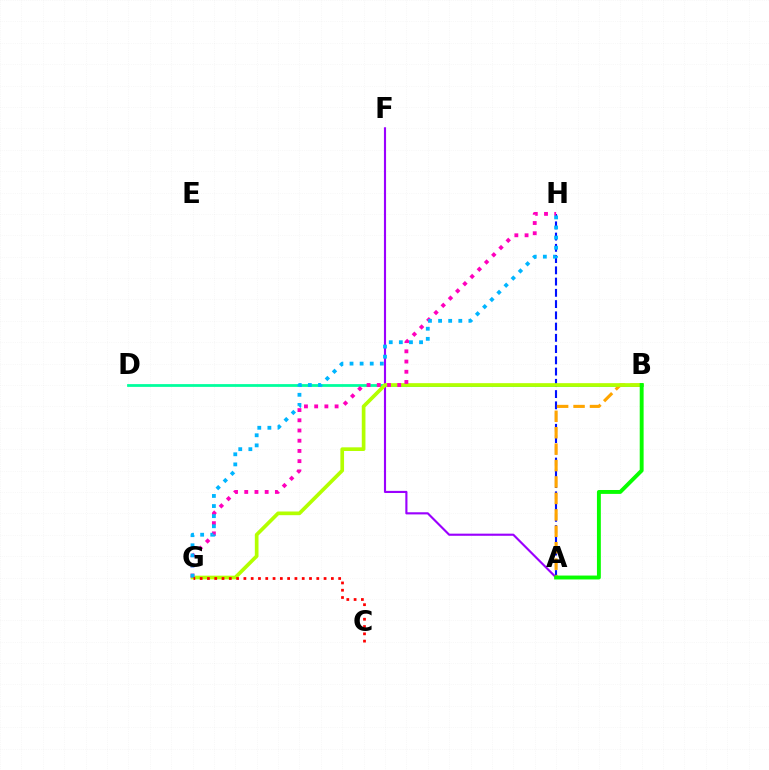{('B', 'D'): [{'color': '#00ff9d', 'line_style': 'solid', 'thickness': 2.0}], ('A', 'H'): [{'color': '#0010ff', 'line_style': 'dashed', 'thickness': 1.53}], ('A', 'B'): [{'color': '#ffa500', 'line_style': 'dashed', 'thickness': 2.23}, {'color': '#08ff00', 'line_style': 'solid', 'thickness': 2.81}], ('A', 'F'): [{'color': '#9b00ff', 'line_style': 'solid', 'thickness': 1.54}], ('B', 'G'): [{'color': '#b3ff00', 'line_style': 'solid', 'thickness': 2.65}], ('G', 'H'): [{'color': '#ff00bd', 'line_style': 'dotted', 'thickness': 2.77}, {'color': '#00b5ff', 'line_style': 'dotted', 'thickness': 2.75}], ('C', 'G'): [{'color': '#ff0000', 'line_style': 'dotted', 'thickness': 1.98}]}